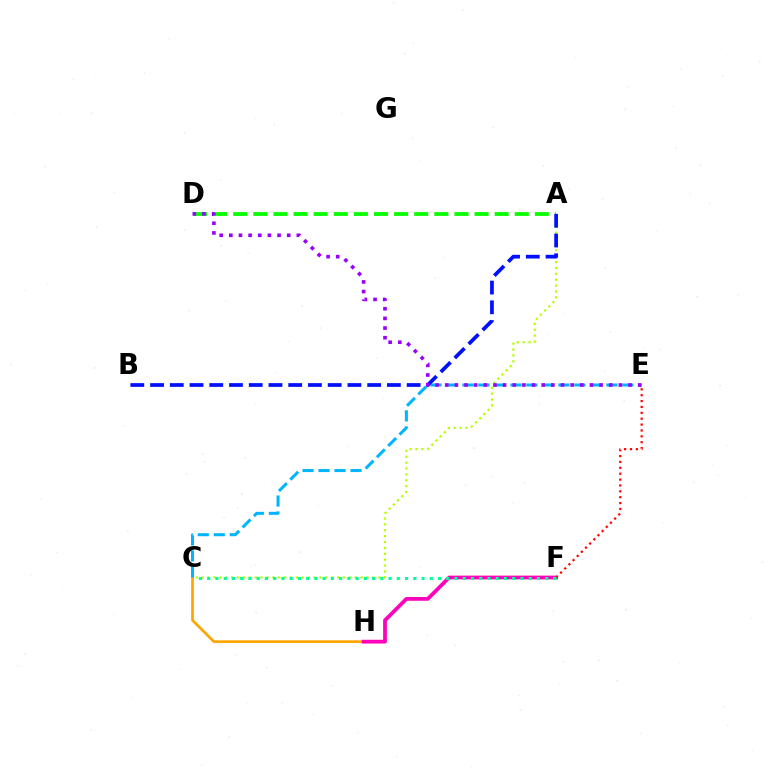{('C', 'H'): [{'color': '#ffa500', 'line_style': 'solid', 'thickness': 1.94}], ('C', 'E'): [{'color': '#00b5ff', 'line_style': 'dashed', 'thickness': 2.17}], ('F', 'H'): [{'color': '#ff00bd', 'line_style': 'solid', 'thickness': 2.71}], ('A', 'C'): [{'color': '#b3ff00', 'line_style': 'dotted', 'thickness': 1.6}], ('E', 'F'): [{'color': '#ff0000', 'line_style': 'dotted', 'thickness': 1.6}], ('C', 'F'): [{'color': '#00ff9d', 'line_style': 'dotted', 'thickness': 2.24}], ('A', 'D'): [{'color': '#08ff00', 'line_style': 'dashed', 'thickness': 2.73}], ('A', 'B'): [{'color': '#0010ff', 'line_style': 'dashed', 'thickness': 2.68}], ('D', 'E'): [{'color': '#9b00ff', 'line_style': 'dotted', 'thickness': 2.62}]}